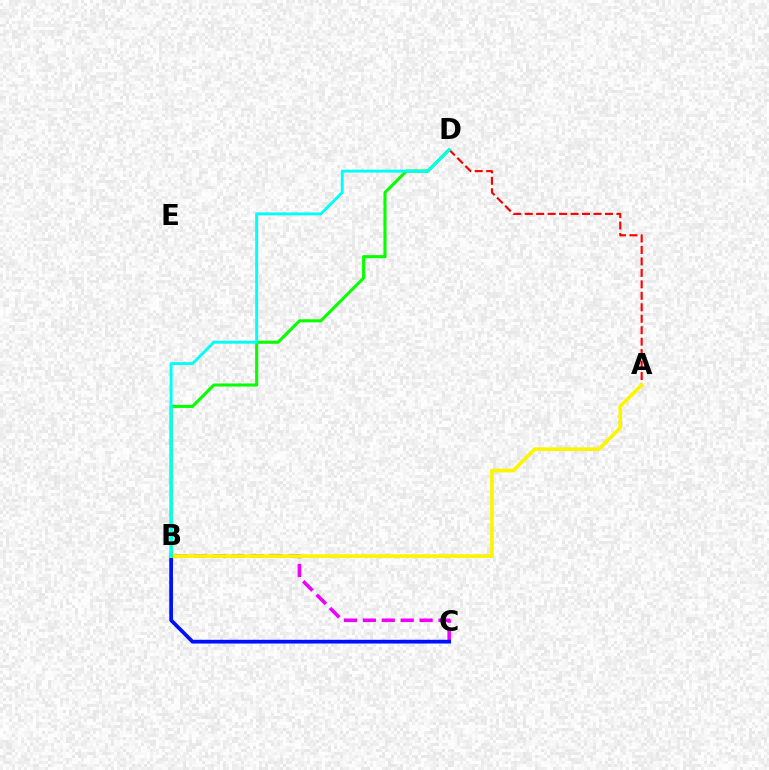{('B', 'C'): [{'color': '#ee00ff', 'line_style': 'dashed', 'thickness': 2.57}, {'color': '#0010ff', 'line_style': 'solid', 'thickness': 2.69}], ('A', 'D'): [{'color': '#ff0000', 'line_style': 'dashed', 'thickness': 1.56}], ('A', 'B'): [{'color': '#fcf500', 'line_style': 'solid', 'thickness': 2.65}], ('B', 'D'): [{'color': '#08ff00', 'line_style': 'solid', 'thickness': 2.22}, {'color': '#00fff6', 'line_style': 'solid', 'thickness': 2.12}]}